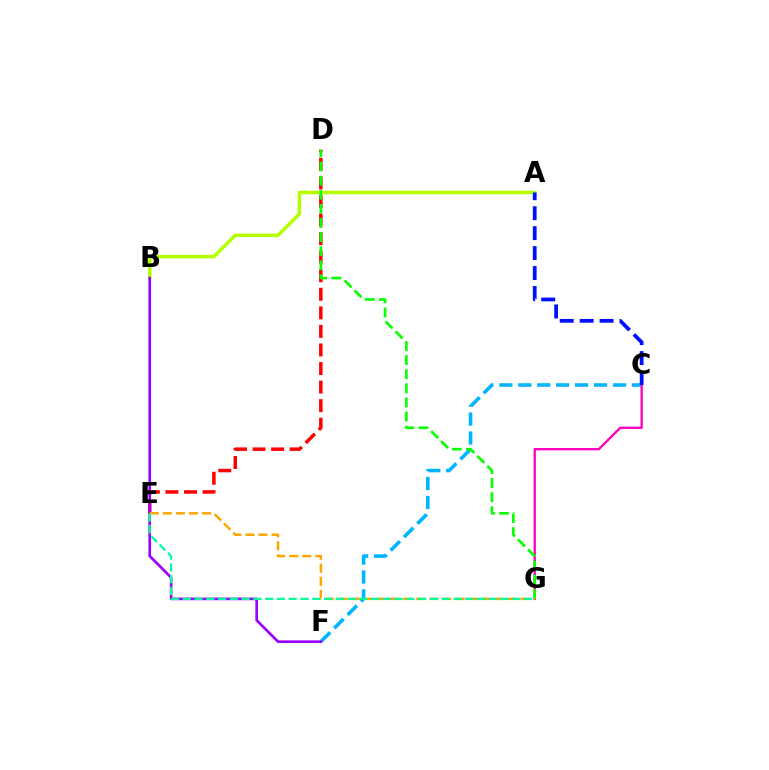{('C', 'F'): [{'color': '#00b5ff', 'line_style': 'dashed', 'thickness': 2.57}], ('A', 'B'): [{'color': '#b3ff00', 'line_style': 'solid', 'thickness': 2.52}], ('C', 'G'): [{'color': '#ff00bd', 'line_style': 'solid', 'thickness': 1.68}], ('D', 'E'): [{'color': '#ff0000', 'line_style': 'dashed', 'thickness': 2.52}], ('D', 'G'): [{'color': '#08ff00', 'line_style': 'dashed', 'thickness': 1.92}], ('A', 'C'): [{'color': '#0010ff', 'line_style': 'dashed', 'thickness': 2.71}], ('B', 'F'): [{'color': '#9b00ff', 'line_style': 'solid', 'thickness': 1.91}], ('E', 'G'): [{'color': '#ffa500', 'line_style': 'dashed', 'thickness': 1.77}, {'color': '#00ff9d', 'line_style': 'dashed', 'thickness': 1.6}]}